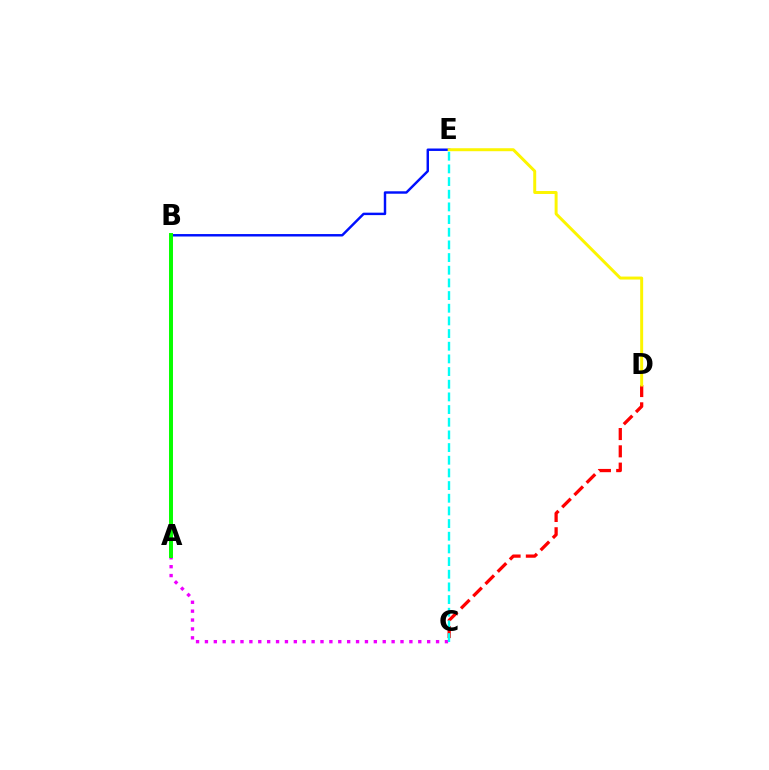{('B', 'E'): [{'color': '#0010ff', 'line_style': 'solid', 'thickness': 1.76}], ('A', 'C'): [{'color': '#ee00ff', 'line_style': 'dotted', 'thickness': 2.42}], ('A', 'B'): [{'color': '#08ff00', 'line_style': 'solid', 'thickness': 2.86}], ('C', 'D'): [{'color': '#ff0000', 'line_style': 'dashed', 'thickness': 2.35}], ('D', 'E'): [{'color': '#fcf500', 'line_style': 'solid', 'thickness': 2.14}], ('C', 'E'): [{'color': '#00fff6', 'line_style': 'dashed', 'thickness': 1.72}]}